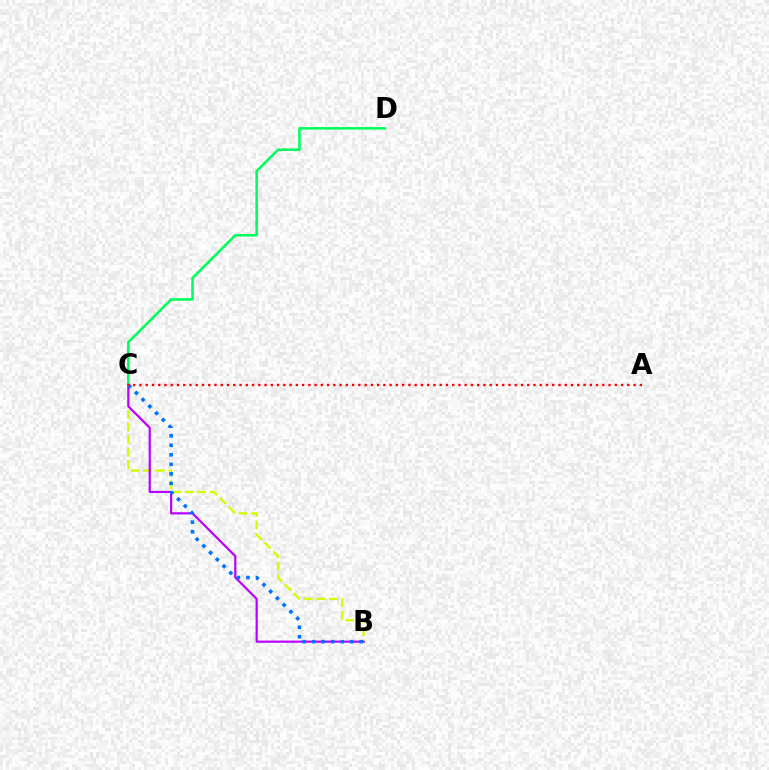{('C', 'D'): [{'color': '#00ff5c', 'line_style': 'solid', 'thickness': 1.84}], ('B', 'C'): [{'color': '#d1ff00', 'line_style': 'dashed', 'thickness': 1.71}, {'color': '#b900ff', 'line_style': 'solid', 'thickness': 1.57}, {'color': '#0074ff', 'line_style': 'dotted', 'thickness': 2.59}], ('A', 'C'): [{'color': '#ff0000', 'line_style': 'dotted', 'thickness': 1.7}]}